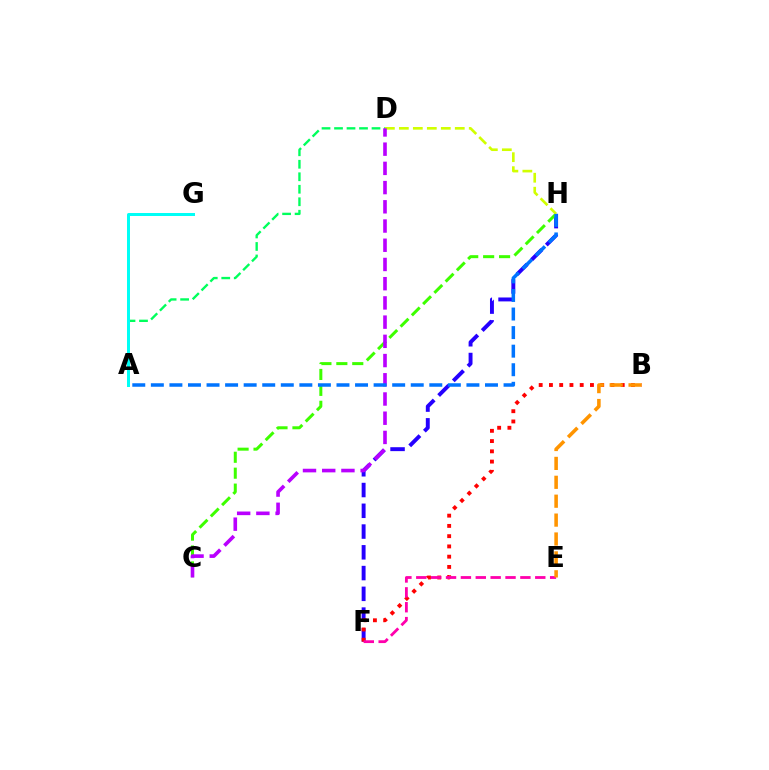{('F', 'H'): [{'color': '#2500ff', 'line_style': 'dashed', 'thickness': 2.82}], ('B', 'F'): [{'color': '#ff0000', 'line_style': 'dotted', 'thickness': 2.79}], ('A', 'D'): [{'color': '#00ff5c', 'line_style': 'dashed', 'thickness': 1.7}], ('C', 'H'): [{'color': '#3dff00', 'line_style': 'dashed', 'thickness': 2.16}], ('D', 'H'): [{'color': '#d1ff00', 'line_style': 'dashed', 'thickness': 1.9}], ('E', 'F'): [{'color': '#ff00ac', 'line_style': 'dashed', 'thickness': 2.02}], ('C', 'D'): [{'color': '#b900ff', 'line_style': 'dashed', 'thickness': 2.61}], ('A', 'G'): [{'color': '#00fff6', 'line_style': 'solid', 'thickness': 2.15}], ('A', 'H'): [{'color': '#0074ff', 'line_style': 'dashed', 'thickness': 2.52}], ('B', 'E'): [{'color': '#ff9400', 'line_style': 'dashed', 'thickness': 2.57}]}